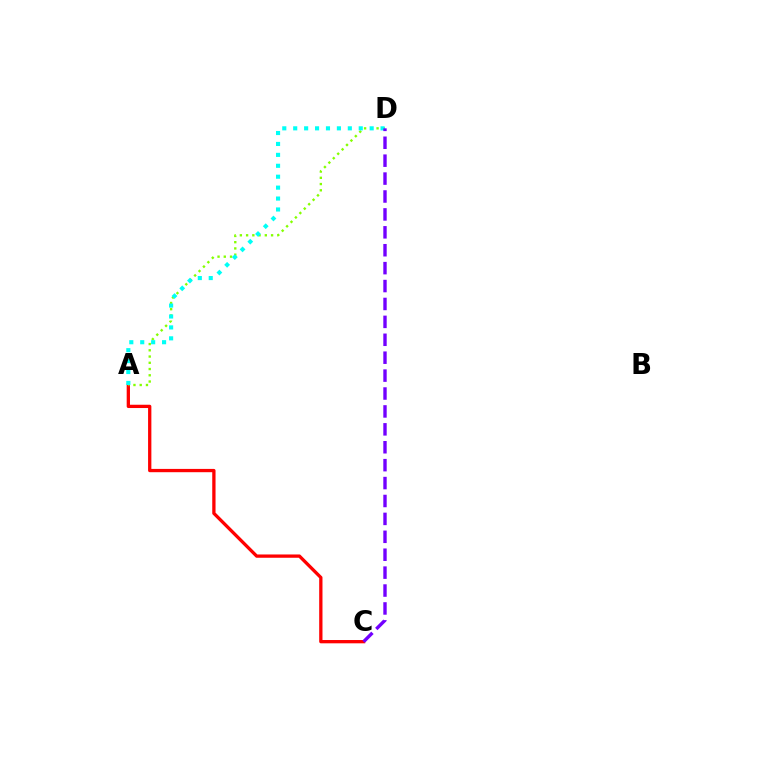{('A', 'C'): [{'color': '#ff0000', 'line_style': 'solid', 'thickness': 2.37}], ('A', 'D'): [{'color': '#84ff00', 'line_style': 'dotted', 'thickness': 1.7}, {'color': '#00fff6', 'line_style': 'dotted', 'thickness': 2.97}], ('C', 'D'): [{'color': '#7200ff', 'line_style': 'dashed', 'thickness': 2.43}]}